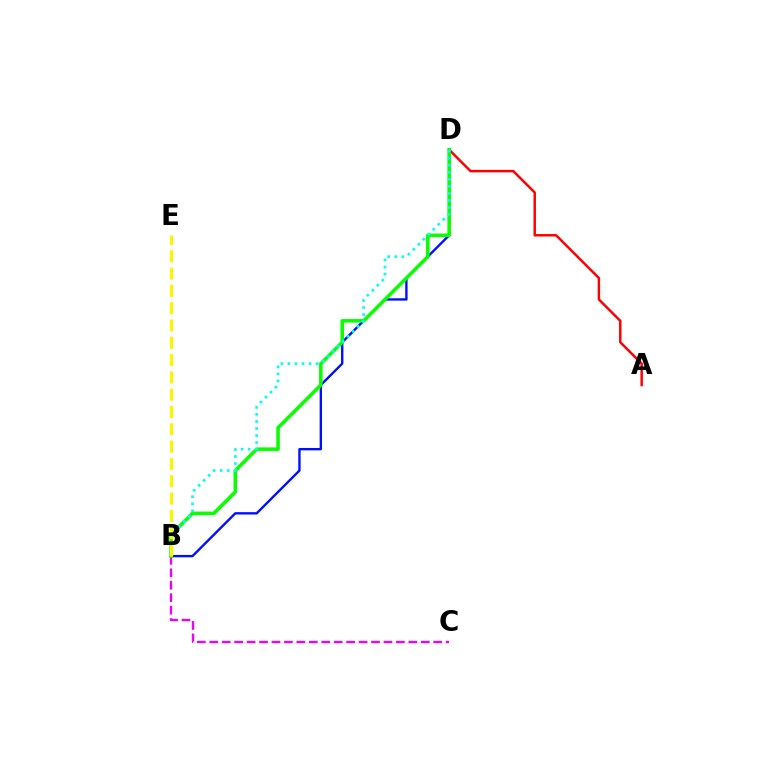{('A', 'D'): [{'color': '#ff0000', 'line_style': 'solid', 'thickness': 1.78}], ('B', 'D'): [{'color': '#0010ff', 'line_style': 'solid', 'thickness': 1.71}, {'color': '#08ff00', 'line_style': 'solid', 'thickness': 2.55}, {'color': '#00fff6', 'line_style': 'dotted', 'thickness': 1.92}], ('B', 'C'): [{'color': '#ee00ff', 'line_style': 'dashed', 'thickness': 1.69}], ('B', 'E'): [{'color': '#fcf500', 'line_style': 'dashed', 'thickness': 2.35}]}